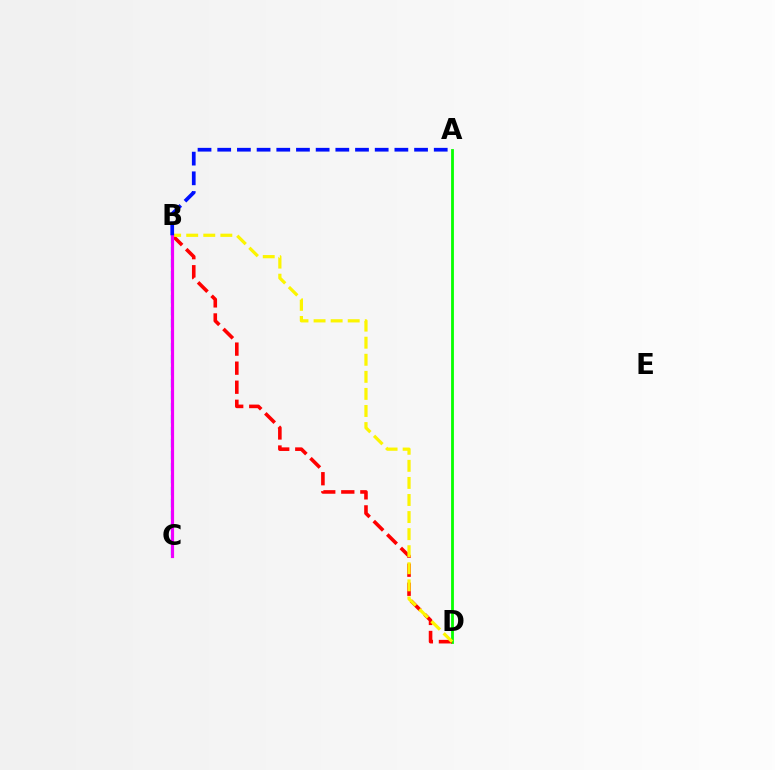{('A', 'D'): [{'color': '#08ff00', 'line_style': 'solid', 'thickness': 2.03}], ('B', 'D'): [{'color': '#ff0000', 'line_style': 'dashed', 'thickness': 2.59}, {'color': '#fcf500', 'line_style': 'dashed', 'thickness': 2.32}], ('B', 'C'): [{'color': '#00fff6', 'line_style': 'dashed', 'thickness': 1.63}, {'color': '#ee00ff', 'line_style': 'solid', 'thickness': 2.29}], ('A', 'B'): [{'color': '#0010ff', 'line_style': 'dashed', 'thickness': 2.67}]}